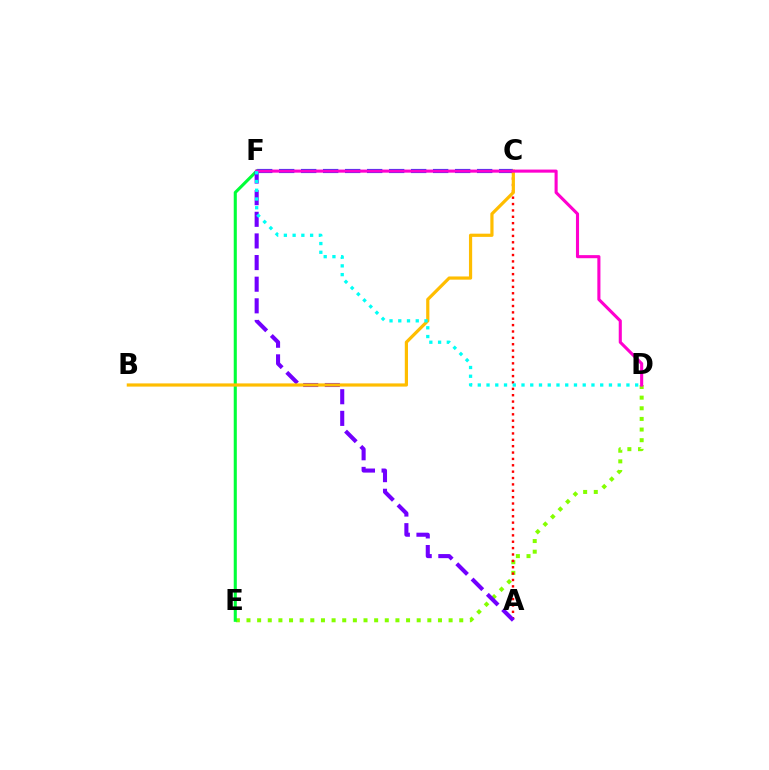{('D', 'E'): [{'color': '#84ff00', 'line_style': 'dotted', 'thickness': 2.89}], ('C', 'F'): [{'color': '#004bff', 'line_style': 'dashed', 'thickness': 2.99}], ('E', 'F'): [{'color': '#00ff39', 'line_style': 'solid', 'thickness': 2.22}], ('A', 'C'): [{'color': '#ff0000', 'line_style': 'dotted', 'thickness': 1.73}], ('A', 'F'): [{'color': '#7200ff', 'line_style': 'dashed', 'thickness': 2.94}], ('B', 'C'): [{'color': '#ffbd00', 'line_style': 'solid', 'thickness': 2.3}], ('D', 'F'): [{'color': '#ff00cf', 'line_style': 'solid', 'thickness': 2.23}, {'color': '#00fff6', 'line_style': 'dotted', 'thickness': 2.38}]}